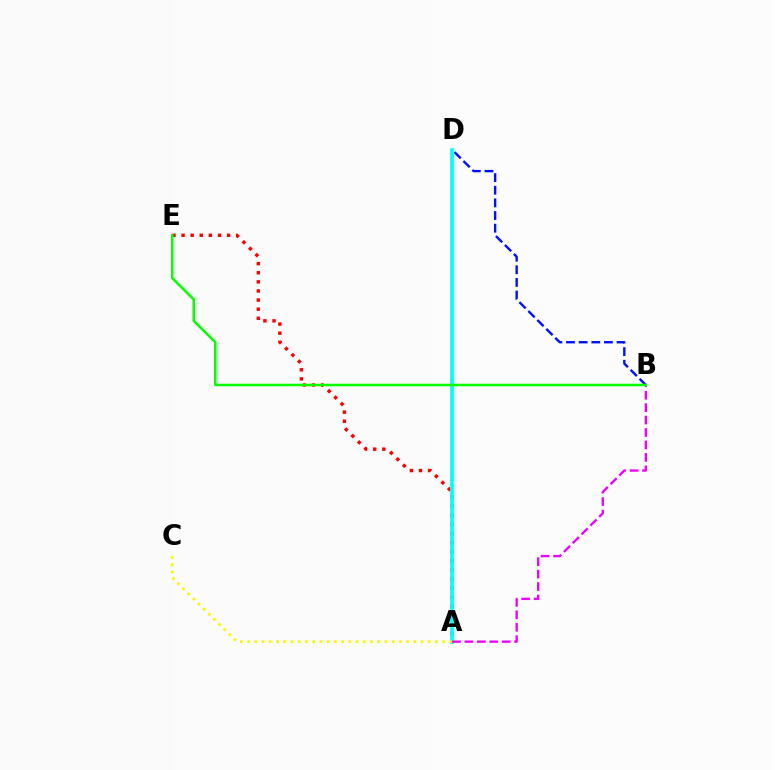{('B', 'D'): [{'color': '#0010ff', 'line_style': 'dashed', 'thickness': 1.72}], ('A', 'E'): [{'color': '#ff0000', 'line_style': 'dotted', 'thickness': 2.47}], ('A', 'D'): [{'color': '#00fff6', 'line_style': 'solid', 'thickness': 2.64}], ('A', 'B'): [{'color': '#ee00ff', 'line_style': 'dashed', 'thickness': 1.69}], ('A', 'C'): [{'color': '#fcf500', 'line_style': 'dotted', 'thickness': 1.96}], ('B', 'E'): [{'color': '#08ff00', 'line_style': 'solid', 'thickness': 1.83}]}